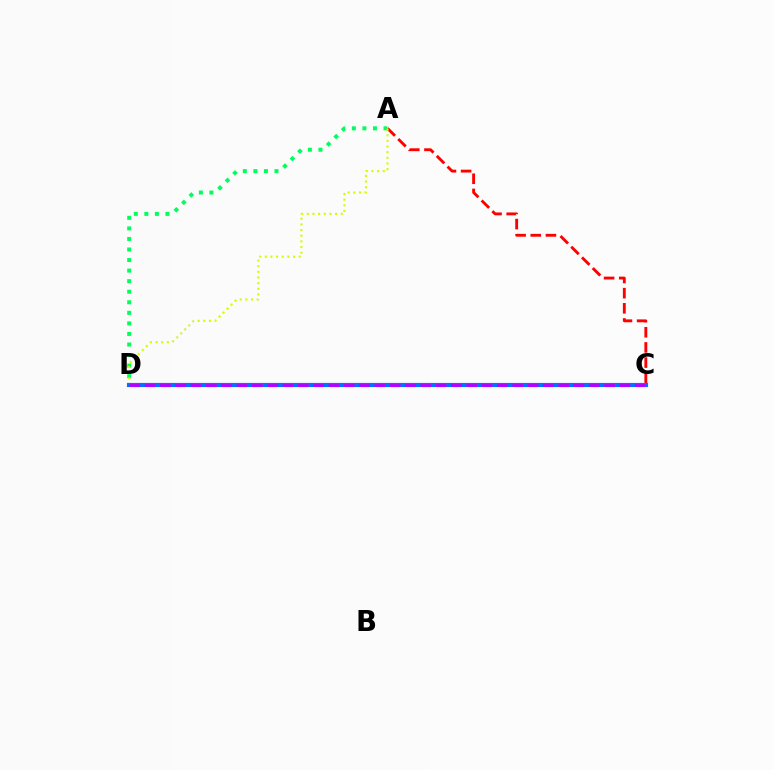{('A', 'C'): [{'color': '#ff0000', 'line_style': 'dashed', 'thickness': 2.06}], ('A', 'D'): [{'color': '#00ff5c', 'line_style': 'dotted', 'thickness': 2.87}, {'color': '#d1ff00', 'line_style': 'dotted', 'thickness': 1.54}], ('C', 'D'): [{'color': '#0074ff', 'line_style': 'solid', 'thickness': 2.98}, {'color': '#b900ff', 'line_style': 'dashed', 'thickness': 2.08}]}